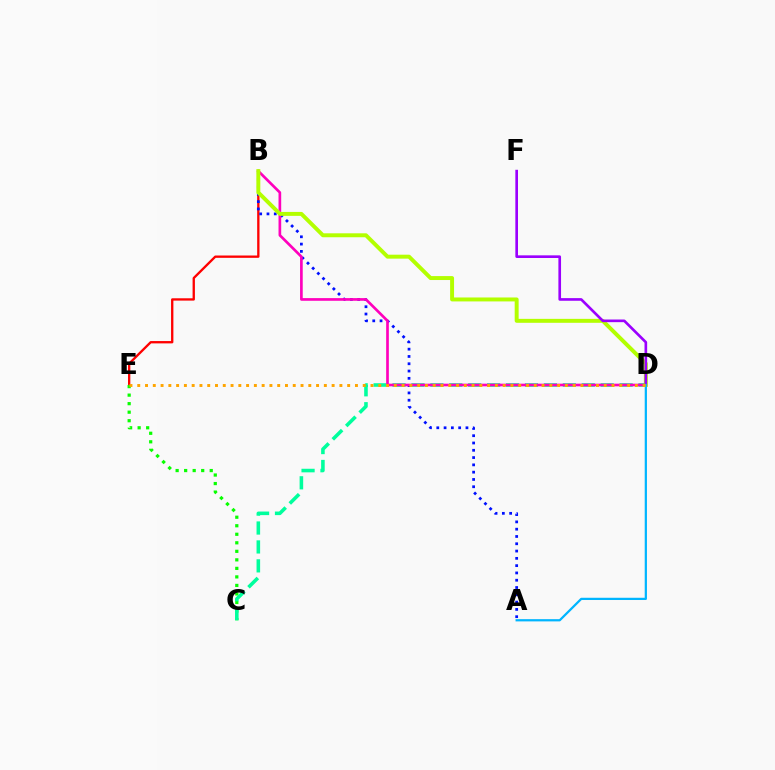{('B', 'E'): [{'color': '#ff0000', 'line_style': 'solid', 'thickness': 1.67}], ('A', 'B'): [{'color': '#0010ff', 'line_style': 'dotted', 'thickness': 1.98}], ('C', 'E'): [{'color': '#08ff00', 'line_style': 'dotted', 'thickness': 2.32}], ('C', 'D'): [{'color': '#00ff9d', 'line_style': 'dashed', 'thickness': 2.57}], ('B', 'D'): [{'color': '#ff00bd', 'line_style': 'solid', 'thickness': 1.93}, {'color': '#b3ff00', 'line_style': 'solid', 'thickness': 2.84}], ('D', 'F'): [{'color': '#9b00ff', 'line_style': 'solid', 'thickness': 1.91}], ('A', 'D'): [{'color': '#00b5ff', 'line_style': 'solid', 'thickness': 1.61}], ('D', 'E'): [{'color': '#ffa500', 'line_style': 'dotted', 'thickness': 2.11}]}